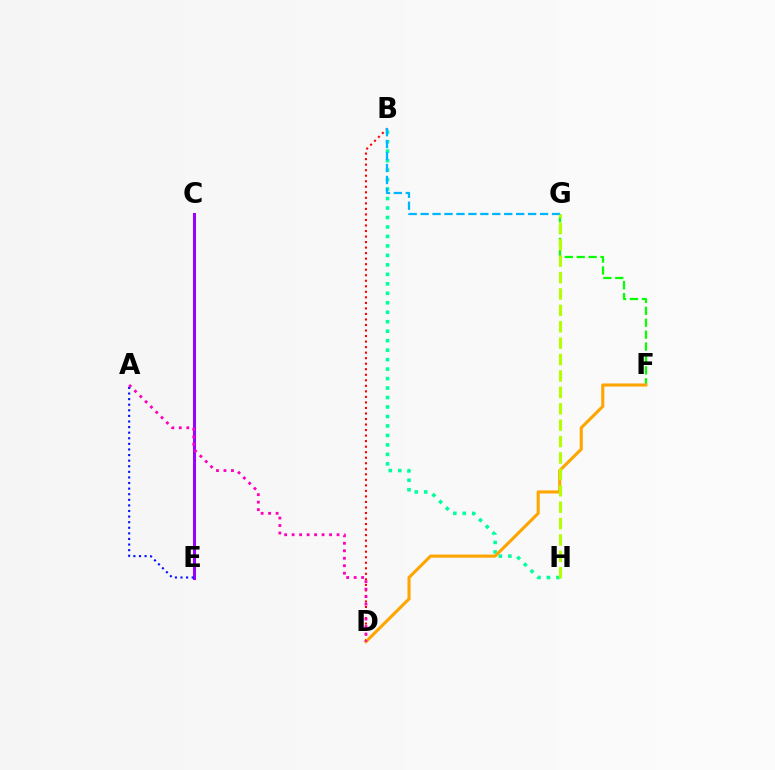{('B', 'D'): [{'color': '#ff0000', 'line_style': 'dotted', 'thickness': 1.5}], ('B', 'H'): [{'color': '#00ff9d', 'line_style': 'dotted', 'thickness': 2.57}], ('F', 'G'): [{'color': '#08ff00', 'line_style': 'dashed', 'thickness': 1.62}], ('D', 'F'): [{'color': '#ffa500', 'line_style': 'solid', 'thickness': 2.23}], ('B', 'G'): [{'color': '#00b5ff', 'line_style': 'dashed', 'thickness': 1.62}], ('G', 'H'): [{'color': '#b3ff00', 'line_style': 'dashed', 'thickness': 2.23}], ('C', 'E'): [{'color': '#9b00ff', 'line_style': 'solid', 'thickness': 2.19}], ('A', 'E'): [{'color': '#0010ff', 'line_style': 'dotted', 'thickness': 1.52}], ('A', 'D'): [{'color': '#ff00bd', 'line_style': 'dotted', 'thickness': 2.03}]}